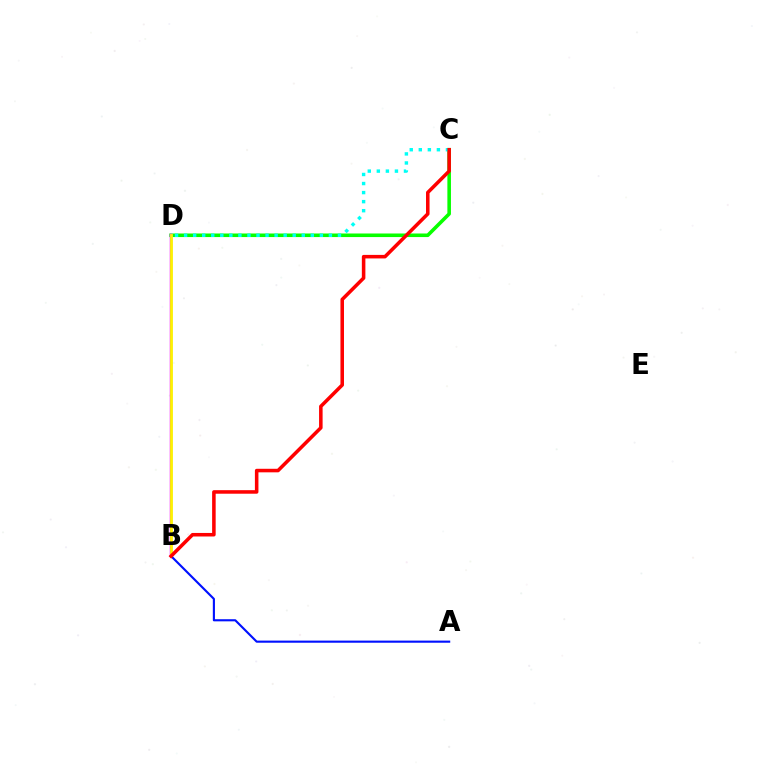{('C', 'D'): [{'color': '#08ff00', 'line_style': 'solid', 'thickness': 2.57}, {'color': '#00fff6', 'line_style': 'dotted', 'thickness': 2.46}], ('B', 'D'): [{'color': '#ee00ff', 'line_style': 'solid', 'thickness': 1.78}, {'color': '#fcf500', 'line_style': 'solid', 'thickness': 2.0}], ('A', 'B'): [{'color': '#0010ff', 'line_style': 'solid', 'thickness': 1.53}], ('B', 'C'): [{'color': '#ff0000', 'line_style': 'solid', 'thickness': 2.55}]}